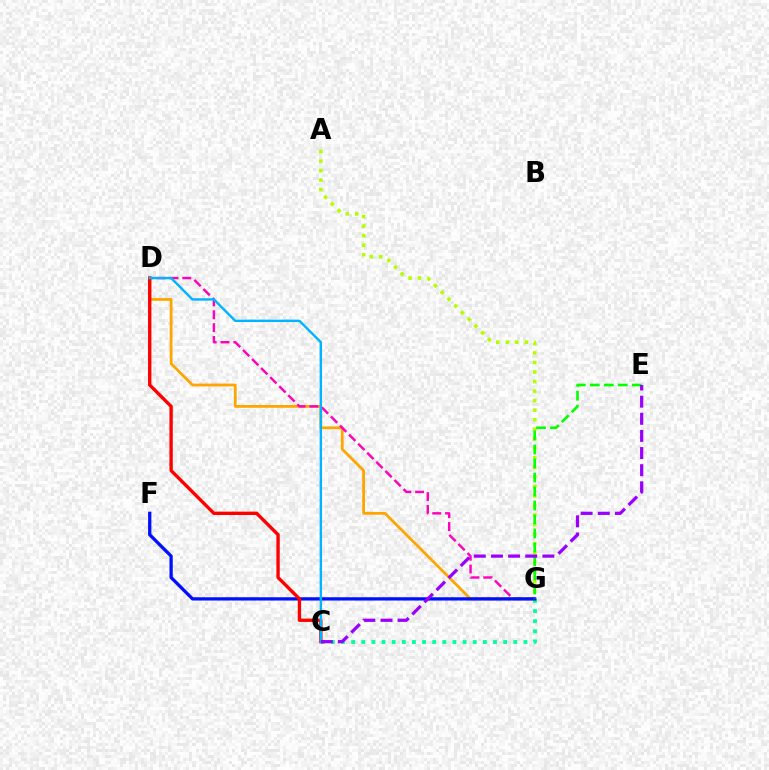{('D', 'G'): [{'color': '#ffa500', 'line_style': 'solid', 'thickness': 1.99}, {'color': '#ff00bd', 'line_style': 'dashed', 'thickness': 1.74}], ('C', 'G'): [{'color': '#00ff9d', 'line_style': 'dotted', 'thickness': 2.75}], ('A', 'G'): [{'color': '#b3ff00', 'line_style': 'dotted', 'thickness': 2.59}], ('F', 'G'): [{'color': '#0010ff', 'line_style': 'solid', 'thickness': 2.37}], ('E', 'G'): [{'color': '#08ff00', 'line_style': 'dashed', 'thickness': 1.9}], ('C', 'D'): [{'color': '#ff0000', 'line_style': 'solid', 'thickness': 2.42}, {'color': '#00b5ff', 'line_style': 'solid', 'thickness': 1.72}], ('C', 'E'): [{'color': '#9b00ff', 'line_style': 'dashed', 'thickness': 2.33}]}